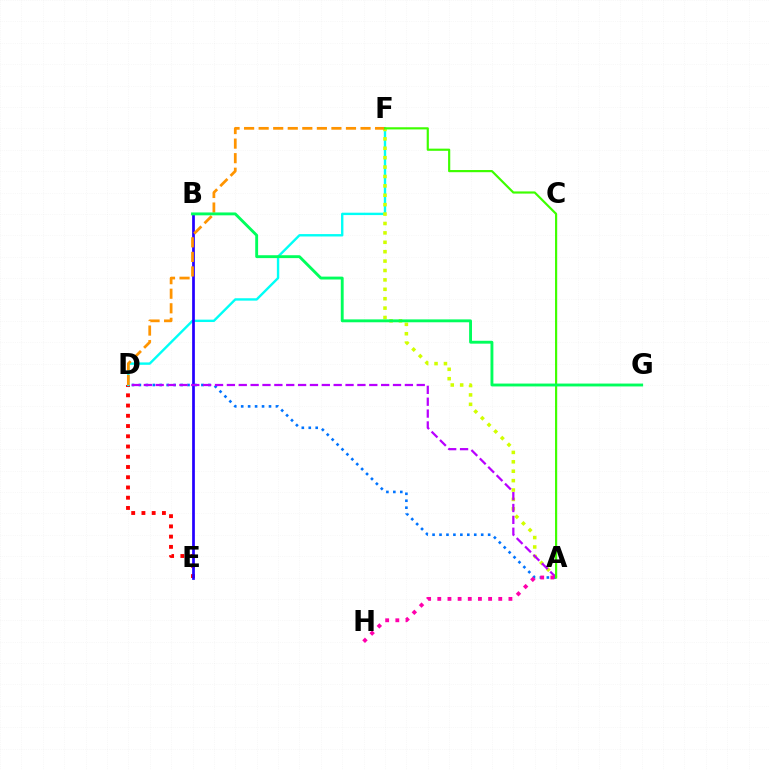{('D', 'E'): [{'color': '#ff0000', 'line_style': 'dotted', 'thickness': 2.78}], ('D', 'F'): [{'color': '#00fff6', 'line_style': 'solid', 'thickness': 1.72}, {'color': '#ff9400', 'line_style': 'dashed', 'thickness': 1.98}], ('B', 'E'): [{'color': '#2500ff', 'line_style': 'solid', 'thickness': 1.96}], ('A', 'F'): [{'color': '#d1ff00', 'line_style': 'dotted', 'thickness': 2.55}, {'color': '#3dff00', 'line_style': 'solid', 'thickness': 1.57}], ('A', 'D'): [{'color': '#0074ff', 'line_style': 'dotted', 'thickness': 1.89}, {'color': '#b900ff', 'line_style': 'dashed', 'thickness': 1.61}], ('B', 'G'): [{'color': '#00ff5c', 'line_style': 'solid', 'thickness': 2.07}], ('A', 'H'): [{'color': '#ff00ac', 'line_style': 'dotted', 'thickness': 2.76}]}